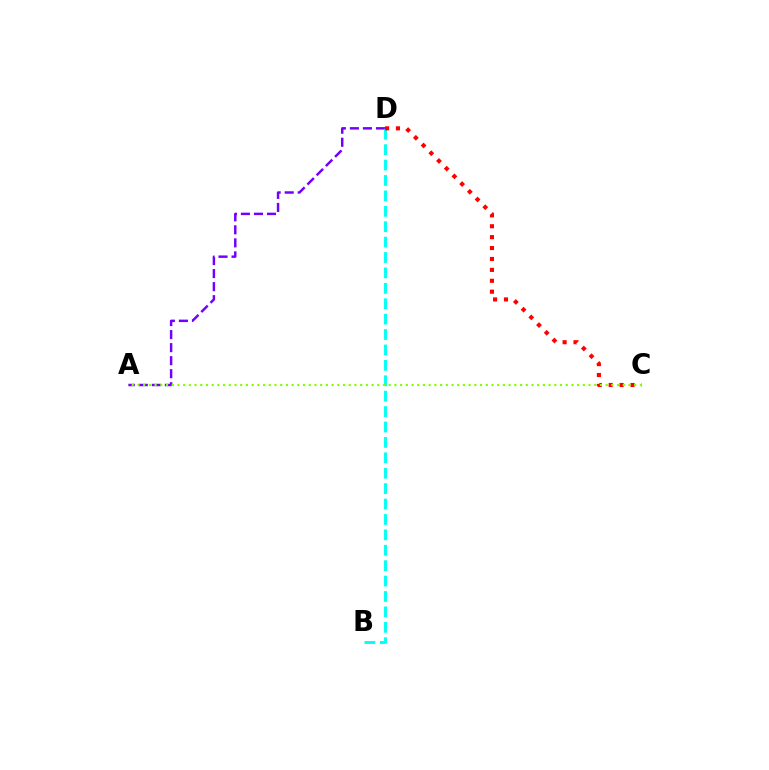{('A', 'D'): [{'color': '#7200ff', 'line_style': 'dashed', 'thickness': 1.77}], ('B', 'D'): [{'color': '#00fff6', 'line_style': 'dashed', 'thickness': 2.09}], ('C', 'D'): [{'color': '#ff0000', 'line_style': 'dotted', 'thickness': 2.96}], ('A', 'C'): [{'color': '#84ff00', 'line_style': 'dotted', 'thickness': 1.55}]}